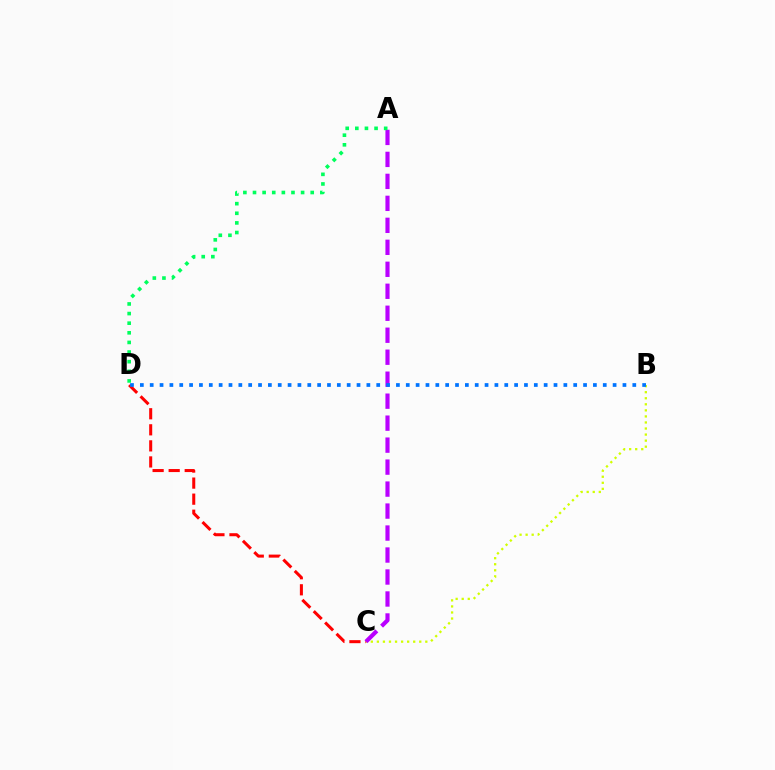{('C', 'D'): [{'color': '#ff0000', 'line_style': 'dashed', 'thickness': 2.18}], ('B', 'C'): [{'color': '#d1ff00', 'line_style': 'dotted', 'thickness': 1.65}], ('A', 'C'): [{'color': '#b900ff', 'line_style': 'dashed', 'thickness': 2.99}], ('A', 'D'): [{'color': '#00ff5c', 'line_style': 'dotted', 'thickness': 2.61}], ('B', 'D'): [{'color': '#0074ff', 'line_style': 'dotted', 'thickness': 2.68}]}